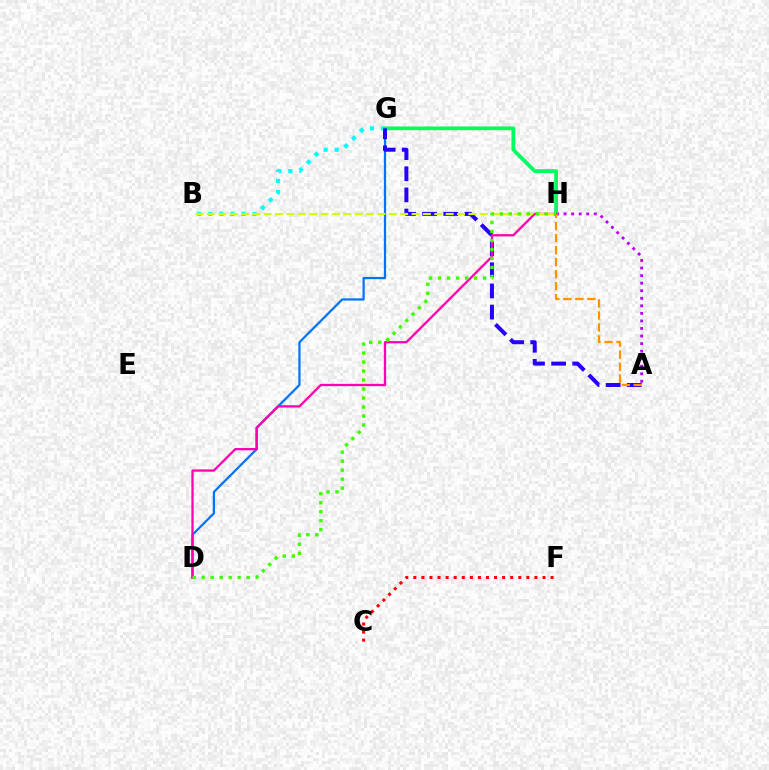{('A', 'H'): [{'color': '#b900ff', 'line_style': 'dotted', 'thickness': 2.05}, {'color': '#ff9400', 'line_style': 'dashed', 'thickness': 1.64}], ('B', 'G'): [{'color': '#00fff6', 'line_style': 'dotted', 'thickness': 3.0}], ('D', 'G'): [{'color': '#0074ff', 'line_style': 'solid', 'thickness': 1.61}], ('G', 'H'): [{'color': '#00ff5c', 'line_style': 'solid', 'thickness': 2.7}], ('A', 'G'): [{'color': '#2500ff', 'line_style': 'dashed', 'thickness': 2.87}], ('D', 'H'): [{'color': '#ff00ac', 'line_style': 'solid', 'thickness': 1.64}, {'color': '#3dff00', 'line_style': 'dotted', 'thickness': 2.44}], ('B', 'H'): [{'color': '#d1ff00', 'line_style': 'dashed', 'thickness': 1.55}], ('C', 'F'): [{'color': '#ff0000', 'line_style': 'dotted', 'thickness': 2.19}]}